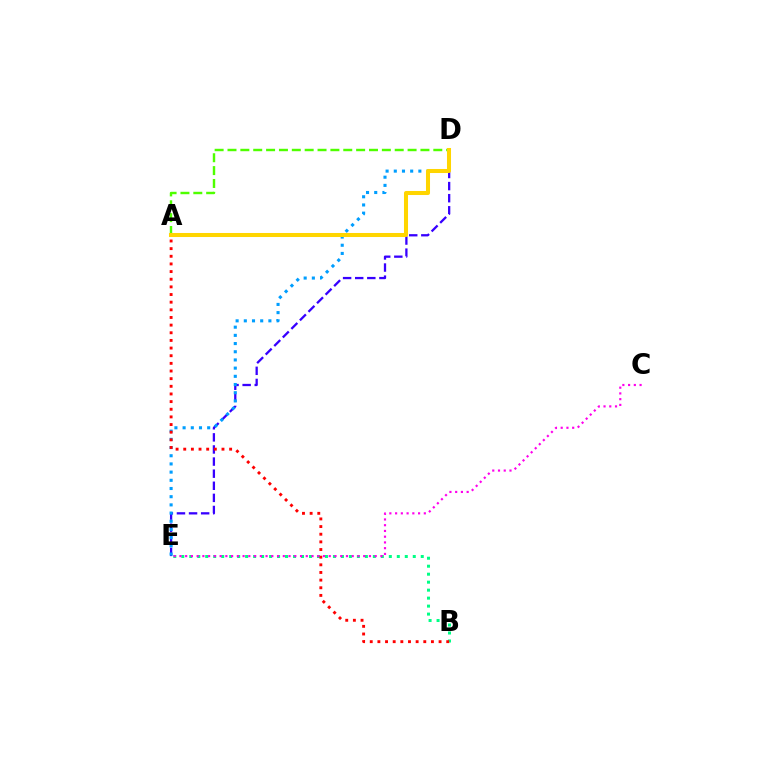{('D', 'E'): [{'color': '#3700ff', 'line_style': 'dashed', 'thickness': 1.64}, {'color': '#009eff', 'line_style': 'dotted', 'thickness': 2.23}], ('A', 'D'): [{'color': '#4fff00', 'line_style': 'dashed', 'thickness': 1.75}, {'color': '#ffd500', 'line_style': 'solid', 'thickness': 2.91}], ('B', 'E'): [{'color': '#00ff86', 'line_style': 'dotted', 'thickness': 2.17}], ('A', 'B'): [{'color': '#ff0000', 'line_style': 'dotted', 'thickness': 2.08}], ('C', 'E'): [{'color': '#ff00ed', 'line_style': 'dotted', 'thickness': 1.56}]}